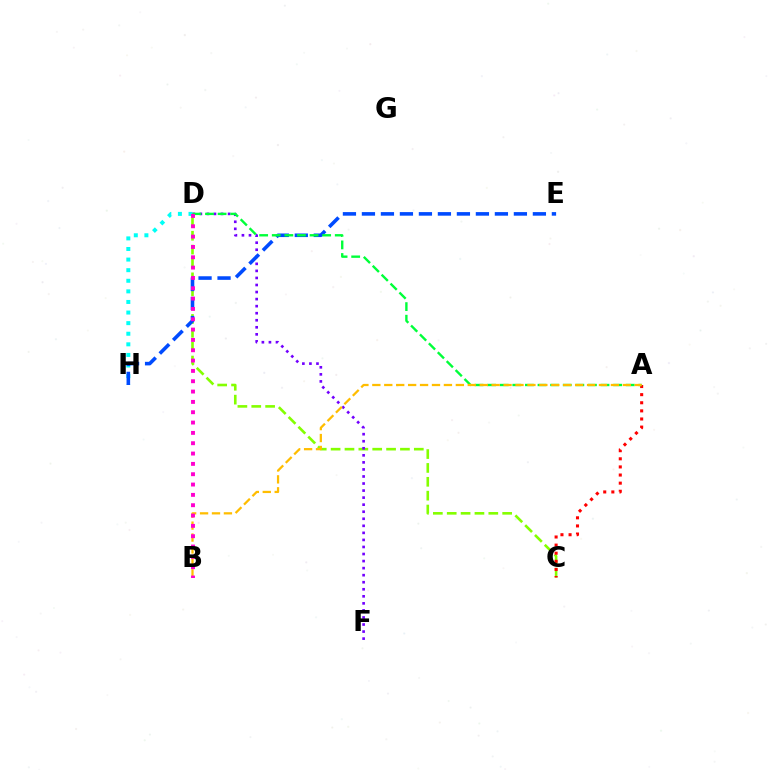{('C', 'D'): [{'color': '#84ff00', 'line_style': 'dashed', 'thickness': 1.88}], ('D', 'H'): [{'color': '#00fff6', 'line_style': 'dotted', 'thickness': 2.88}], ('A', 'C'): [{'color': '#ff0000', 'line_style': 'dotted', 'thickness': 2.2}], ('D', 'F'): [{'color': '#7200ff', 'line_style': 'dotted', 'thickness': 1.92}], ('E', 'H'): [{'color': '#004bff', 'line_style': 'dashed', 'thickness': 2.58}], ('A', 'D'): [{'color': '#00ff39', 'line_style': 'dashed', 'thickness': 1.71}], ('A', 'B'): [{'color': '#ffbd00', 'line_style': 'dashed', 'thickness': 1.62}], ('B', 'D'): [{'color': '#ff00cf', 'line_style': 'dotted', 'thickness': 2.81}]}